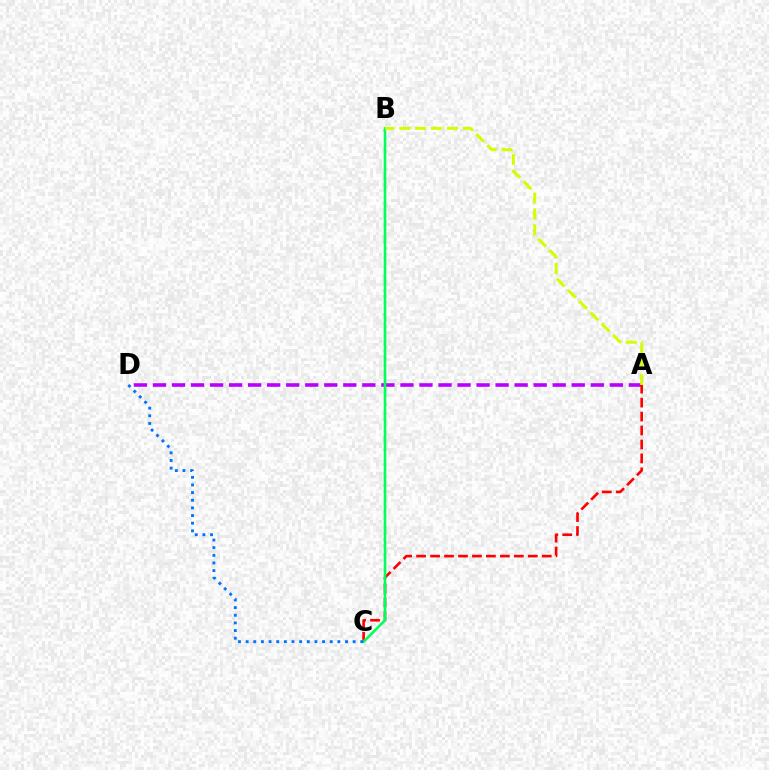{('A', 'D'): [{'color': '#b900ff', 'line_style': 'dashed', 'thickness': 2.59}], ('A', 'C'): [{'color': '#ff0000', 'line_style': 'dashed', 'thickness': 1.9}], ('B', 'C'): [{'color': '#00ff5c', 'line_style': 'solid', 'thickness': 1.88}], ('A', 'B'): [{'color': '#d1ff00', 'line_style': 'dashed', 'thickness': 2.16}], ('C', 'D'): [{'color': '#0074ff', 'line_style': 'dotted', 'thickness': 2.08}]}